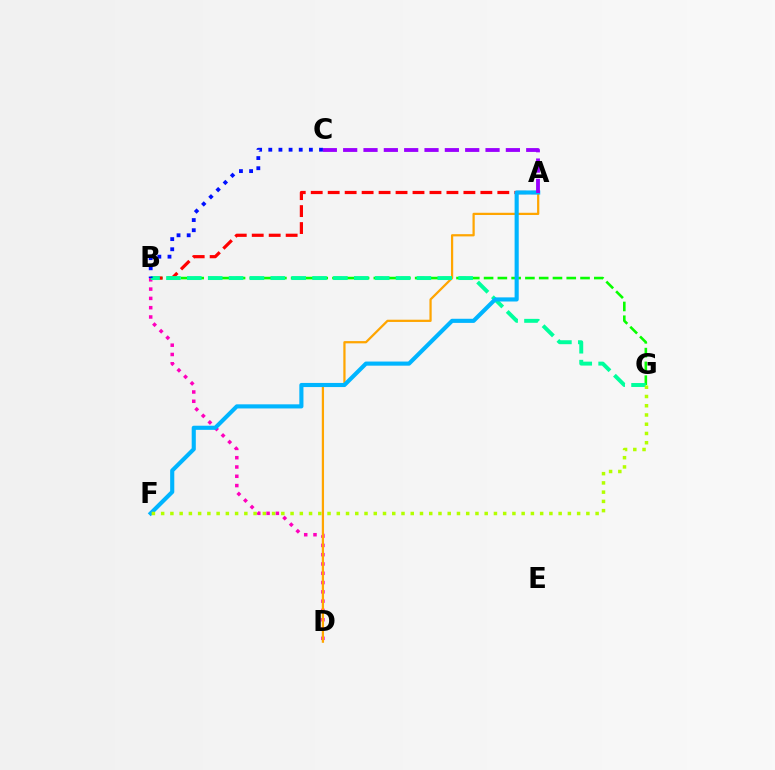{('B', 'D'): [{'color': '#ff00bd', 'line_style': 'dotted', 'thickness': 2.52}], ('B', 'G'): [{'color': '#08ff00', 'line_style': 'dashed', 'thickness': 1.87}, {'color': '#00ff9d', 'line_style': 'dashed', 'thickness': 2.84}], ('A', 'B'): [{'color': '#ff0000', 'line_style': 'dashed', 'thickness': 2.3}], ('A', 'D'): [{'color': '#ffa500', 'line_style': 'solid', 'thickness': 1.61}], ('A', 'F'): [{'color': '#00b5ff', 'line_style': 'solid', 'thickness': 2.97}], ('A', 'C'): [{'color': '#9b00ff', 'line_style': 'dashed', 'thickness': 2.76}], ('F', 'G'): [{'color': '#b3ff00', 'line_style': 'dotted', 'thickness': 2.51}], ('B', 'C'): [{'color': '#0010ff', 'line_style': 'dotted', 'thickness': 2.76}]}